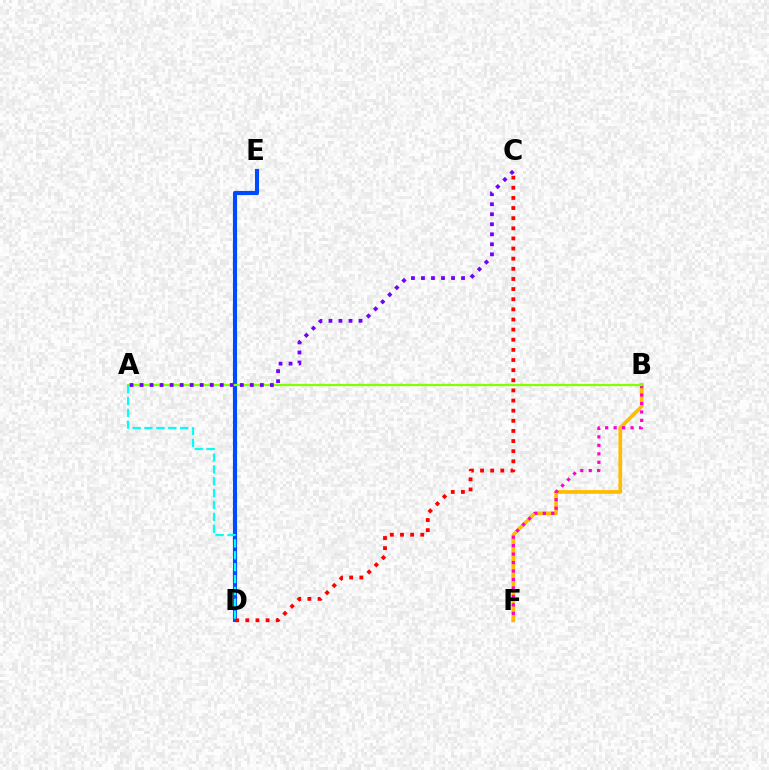{('D', 'E'): [{'color': '#00ff39', 'line_style': 'solid', 'thickness': 2.64}, {'color': '#004bff', 'line_style': 'solid', 'thickness': 2.97}], ('B', 'F'): [{'color': '#ffbd00', 'line_style': 'solid', 'thickness': 2.66}, {'color': '#ff00cf', 'line_style': 'dotted', 'thickness': 2.3}], ('A', 'B'): [{'color': '#84ff00', 'line_style': 'solid', 'thickness': 1.63}], ('A', 'C'): [{'color': '#7200ff', 'line_style': 'dotted', 'thickness': 2.72}], ('C', 'D'): [{'color': '#ff0000', 'line_style': 'dotted', 'thickness': 2.75}], ('A', 'D'): [{'color': '#00fff6', 'line_style': 'dashed', 'thickness': 1.61}]}